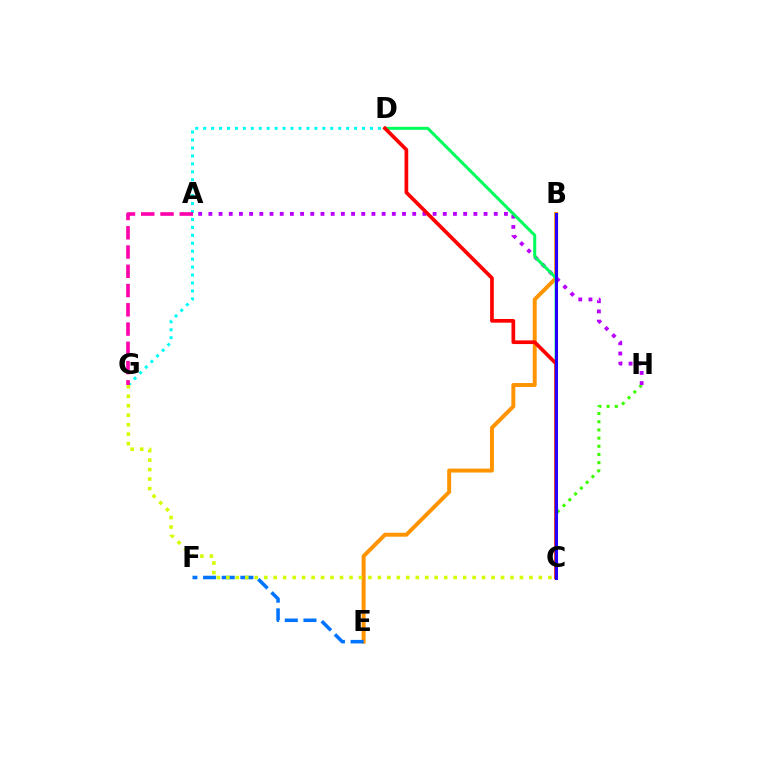{('D', 'G'): [{'color': '#00fff6', 'line_style': 'dotted', 'thickness': 2.16}], ('B', 'E'): [{'color': '#ff9400', 'line_style': 'solid', 'thickness': 2.85}], ('C', 'H'): [{'color': '#3dff00', 'line_style': 'dotted', 'thickness': 2.22}], ('A', 'H'): [{'color': '#b900ff', 'line_style': 'dotted', 'thickness': 2.77}], ('C', 'D'): [{'color': '#00ff5c', 'line_style': 'solid', 'thickness': 2.18}, {'color': '#ff0000', 'line_style': 'solid', 'thickness': 2.65}], ('E', 'F'): [{'color': '#0074ff', 'line_style': 'dashed', 'thickness': 2.54}], ('A', 'G'): [{'color': '#ff00ac', 'line_style': 'dashed', 'thickness': 2.62}], ('B', 'C'): [{'color': '#2500ff', 'line_style': 'solid', 'thickness': 2.2}], ('C', 'G'): [{'color': '#d1ff00', 'line_style': 'dotted', 'thickness': 2.57}]}